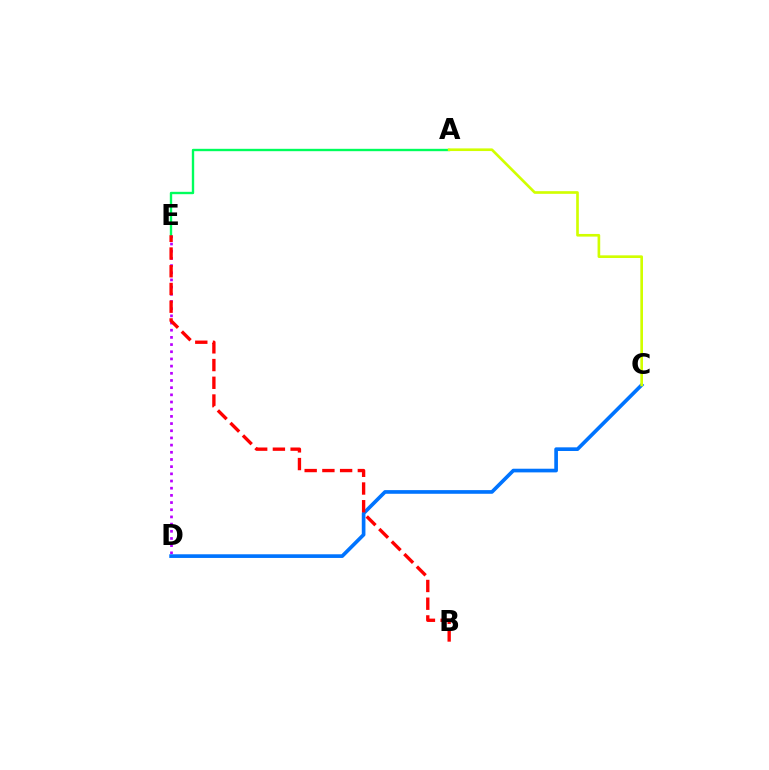{('D', 'E'): [{'color': '#b900ff', 'line_style': 'dotted', 'thickness': 1.95}], ('A', 'E'): [{'color': '#00ff5c', 'line_style': 'solid', 'thickness': 1.71}], ('C', 'D'): [{'color': '#0074ff', 'line_style': 'solid', 'thickness': 2.64}], ('B', 'E'): [{'color': '#ff0000', 'line_style': 'dashed', 'thickness': 2.41}], ('A', 'C'): [{'color': '#d1ff00', 'line_style': 'solid', 'thickness': 1.91}]}